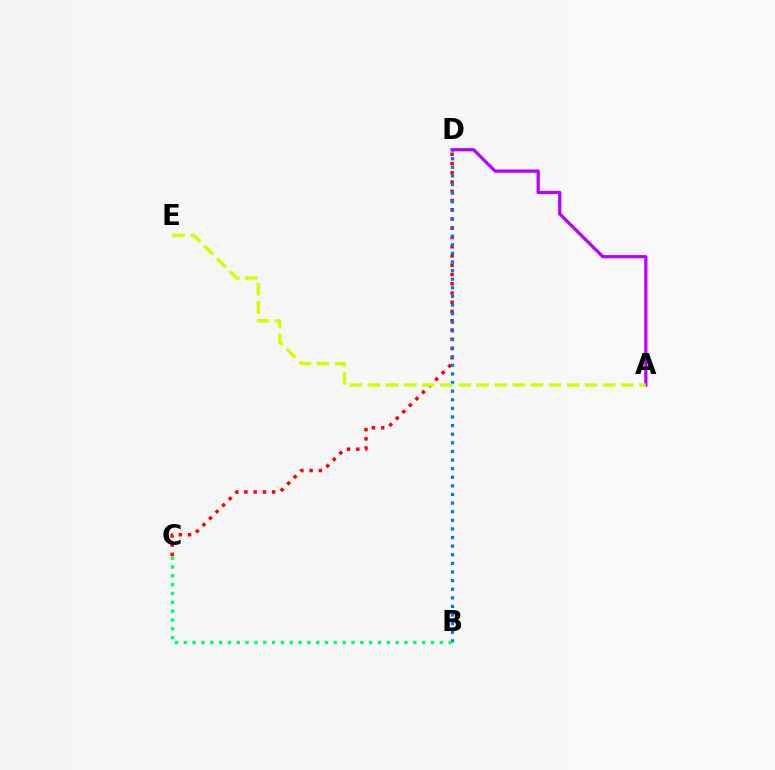{('A', 'D'): [{'color': '#b900ff', 'line_style': 'solid', 'thickness': 2.33}], ('C', 'D'): [{'color': '#ff0000', 'line_style': 'dotted', 'thickness': 2.51}], ('B', 'D'): [{'color': '#0074ff', 'line_style': 'dotted', 'thickness': 2.34}], ('A', 'E'): [{'color': '#d1ff00', 'line_style': 'dashed', 'thickness': 2.46}], ('B', 'C'): [{'color': '#00ff5c', 'line_style': 'dotted', 'thickness': 2.4}]}